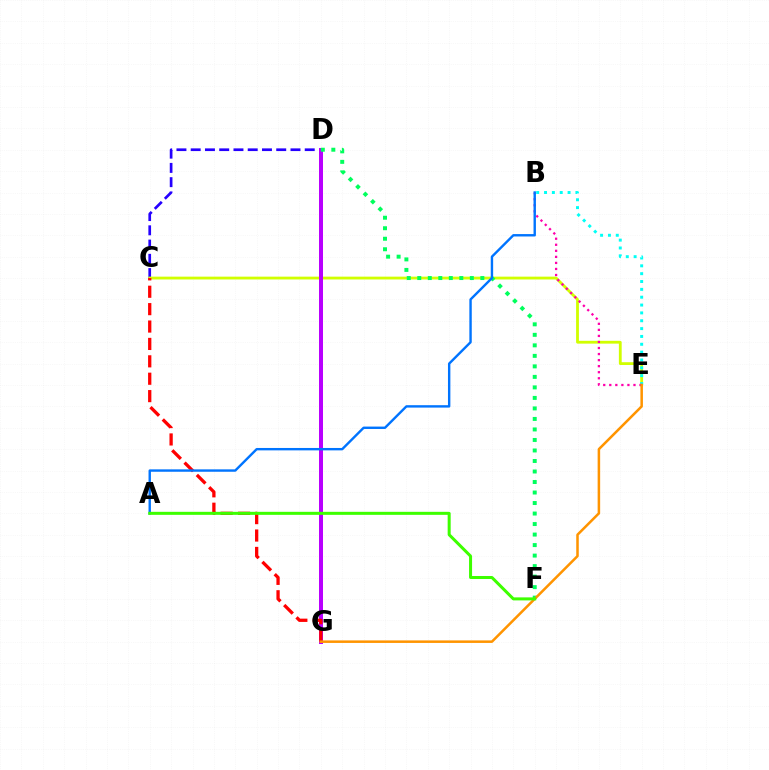{('C', 'D'): [{'color': '#2500ff', 'line_style': 'dashed', 'thickness': 1.94}], ('C', 'E'): [{'color': '#d1ff00', 'line_style': 'solid', 'thickness': 2.02}], ('B', 'E'): [{'color': '#00fff6', 'line_style': 'dotted', 'thickness': 2.13}, {'color': '#ff00ac', 'line_style': 'dotted', 'thickness': 1.64}], ('D', 'G'): [{'color': '#b900ff', 'line_style': 'solid', 'thickness': 2.88}], ('C', 'G'): [{'color': '#ff0000', 'line_style': 'dashed', 'thickness': 2.36}], ('D', 'F'): [{'color': '#00ff5c', 'line_style': 'dotted', 'thickness': 2.86}], ('E', 'G'): [{'color': '#ff9400', 'line_style': 'solid', 'thickness': 1.82}], ('A', 'B'): [{'color': '#0074ff', 'line_style': 'solid', 'thickness': 1.73}], ('A', 'F'): [{'color': '#3dff00', 'line_style': 'solid', 'thickness': 2.17}]}